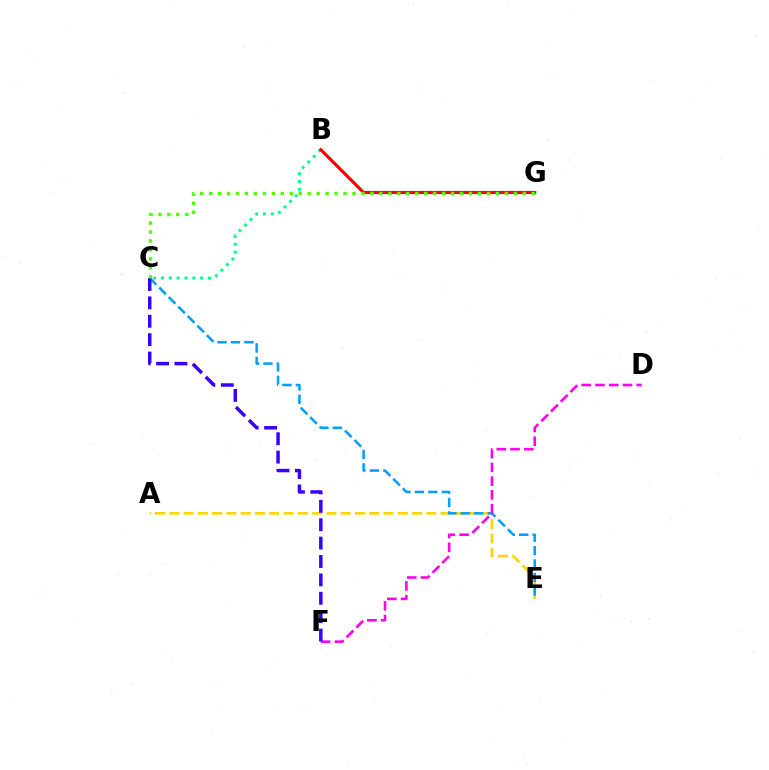{('A', 'E'): [{'color': '#ffd500', 'line_style': 'dashed', 'thickness': 1.94}], ('C', 'E'): [{'color': '#009eff', 'line_style': 'dashed', 'thickness': 1.83}], ('D', 'F'): [{'color': '#ff00ed', 'line_style': 'dashed', 'thickness': 1.87}], ('C', 'F'): [{'color': '#3700ff', 'line_style': 'dashed', 'thickness': 2.5}], ('B', 'C'): [{'color': '#00ff86', 'line_style': 'dotted', 'thickness': 2.13}], ('B', 'G'): [{'color': '#ff0000', 'line_style': 'solid', 'thickness': 2.26}], ('C', 'G'): [{'color': '#4fff00', 'line_style': 'dotted', 'thickness': 2.44}]}